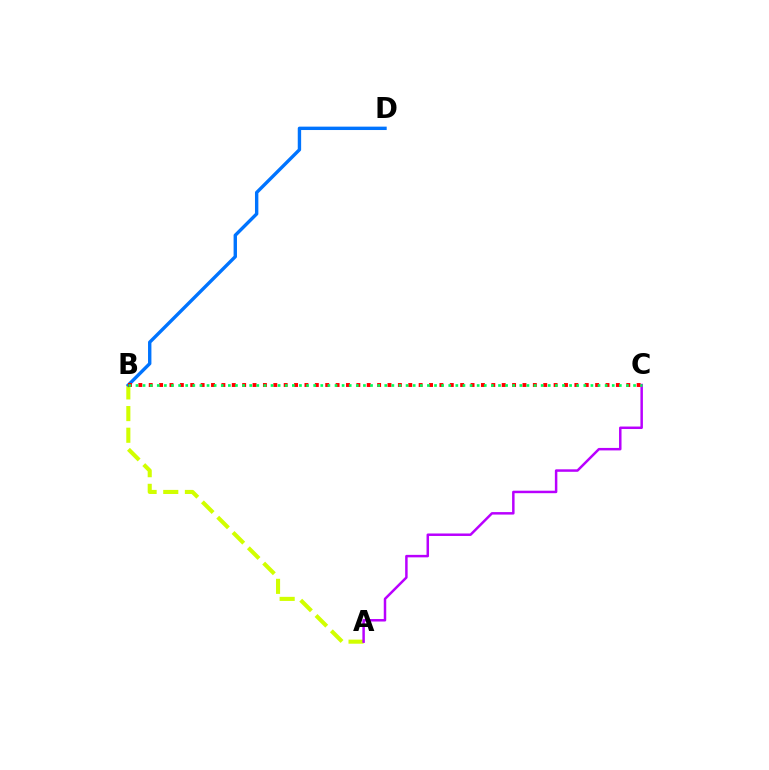{('A', 'B'): [{'color': '#d1ff00', 'line_style': 'dashed', 'thickness': 2.94}], ('A', 'C'): [{'color': '#b900ff', 'line_style': 'solid', 'thickness': 1.79}], ('B', 'D'): [{'color': '#0074ff', 'line_style': 'solid', 'thickness': 2.44}], ('B', 'C'): [{'color': '#ff0000', 'line_style': 'dotted', 'thickness': 2.82}, {'color': '#00ff5c', 'line_style': 'dotted', 'thickness': 1.93}]}